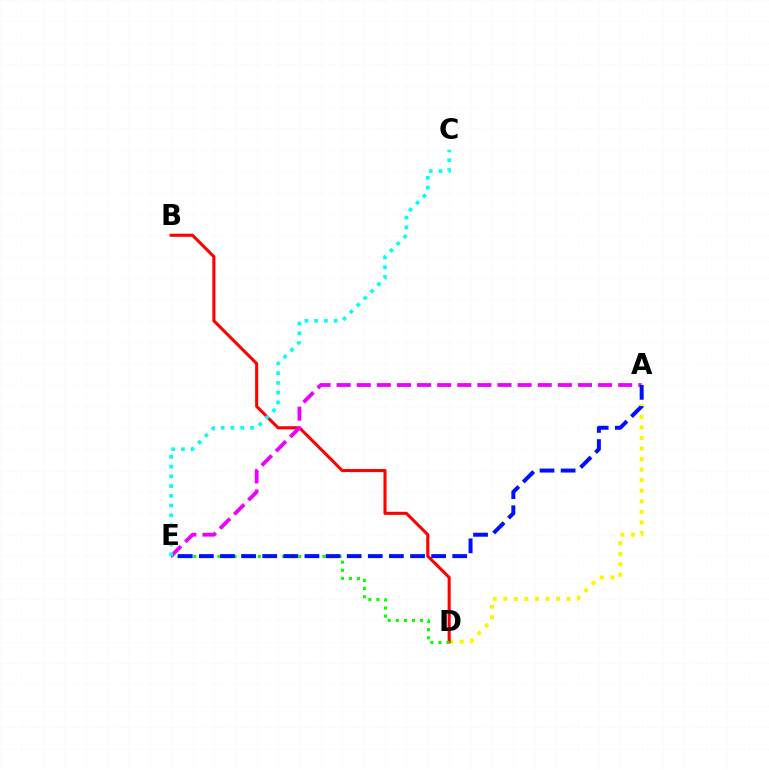{('A', 'D'): [{'color': '#fcf500', 'line_style': 'dotted', 'thickness': 2.87}], ('B', 'D'): [{'color': '#ff0000', 'line_style': 'solid', 'thickness': 2.21}], ('A', 'E'): [{'color': '#ee00ff', 'line_style': 'dashed', 'thickness': 2.73}, {'color': '#0010ff', 'line_style': 'dashed', 'thickness': 2.87}], ('D', 'E'): [{'color': '#08ff00', 'line_style': 'dotted', 'thickness': 2.19}], ('C', 'E'): [{'color': '#00fff6', 'line_style': 'dotted', 'thickness': 2.65}]}